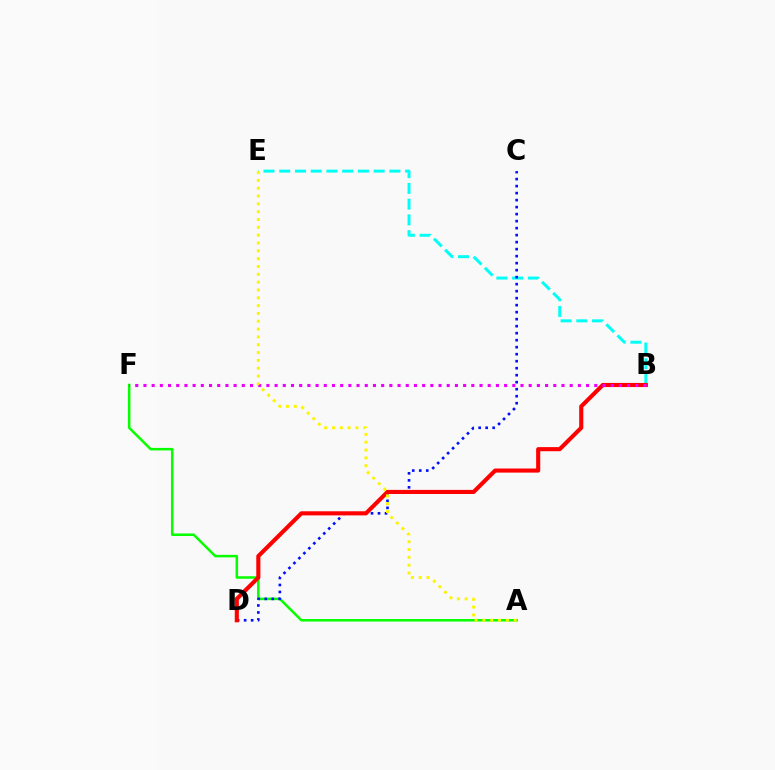{('A', 'F'): [{'color': '#08ff00', 'line_style': 'solid', 'thickness': 1.82}], ('B', 'E'): [{'color': '#00fff6', 'line_style': 'dashed', 'thickness': 2.14}], ('C', 'D'): [{'color': '#0010ff', 'line_style': 'dotted', 'thickness': 1.9}], ('B', 'D'): [{'color': '#ff0000', 'line_style': 'solid', 'thickness': 2.95}], ('B', 'F'): [{'color': '#ee00ff', 'line_style': 'dotted', 'thickness': 2.23}], ('A', 'E'): [{'color': '#fcf500', 'line_style': 'dotted', 'thickness': 2.13}]}